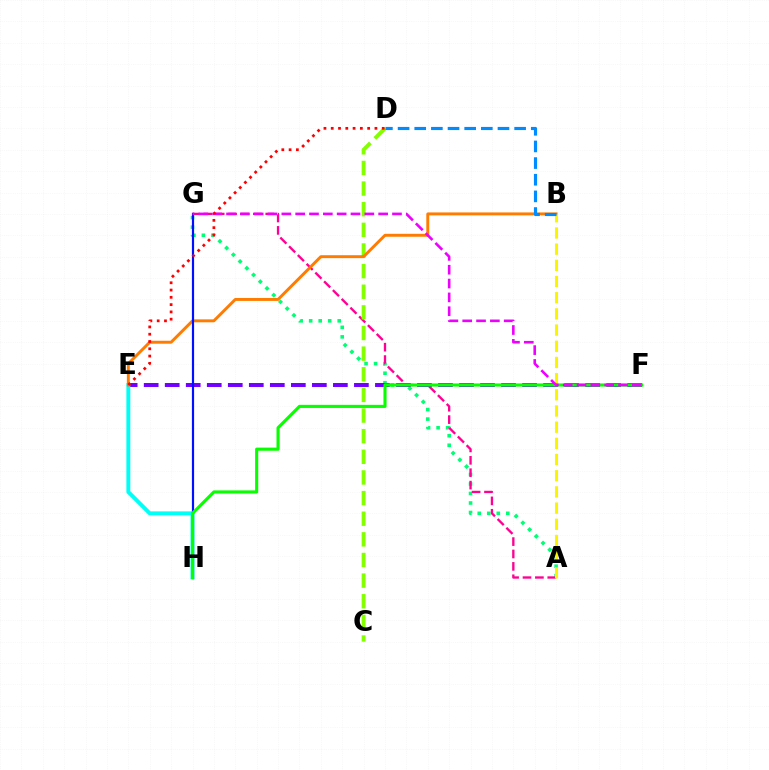{('A', 'G'): [{'color': '#00ff74', 'line_style': 'dotted', 'thickness': 2.59}, {'color': '#ff0094', 'line_style': 'dashed', 'thickness': 1.68}], ('E', 'F'): [{'color': '#7200ff', 'line_style': 'dashed', 'thickness': 2.86}], ('C', 'D'): [{'color': '#84ff00', 'line_style': 'dashed', 'thickness': 2.8}], ('E', 'H'): [{'color': '#00fff6', 'line_style': 'solid', 'thickness': 2.81}], ('B', 'E'): [{'color': '#ff7c00', 'line_style': 'solid', 'thickness': 2.12}], ('G', 'H'): [{'color': '#0010ff', 'line_style': 'solid', 'thickness': 1.57}], ('A', 'B'): [{'color': '#fcf500', 'line_style': 'dashed', 'thickness': 2.2}], ('F', 'H'): [{'color': '#08ff00', 'line_style': 'solid', 'thickness': 2.24}], ('F', 'G'): [{'color': '#ee00ff', 'line_style': 'dashed', 'thickness': 1.88}], ('D', 'E'): [{'color': '#ff0000', 'line_style': 'dotted', 'thickness': 1.98}], ('B', 'D'): [{'color': '#008cff', 'line_style': 'dashed', 'thickness': 2.26}]}